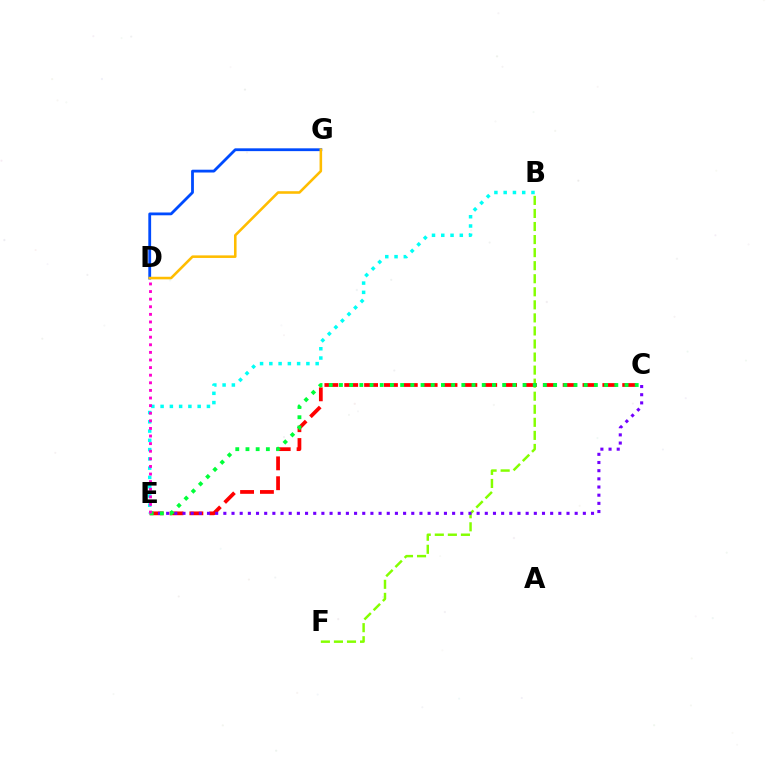{('B', 'F'): [{'color': '#84ff00', 'line_style': 'dashed', 'thickness': 1.77}], ('C', 'E'): [{'color': '#ff0000', 'line_style': 'dashed', 'thickness': 2.7}, {'color': '#7200ff', 'line_style': 'dotted', 'thickness': 2.22}, {'color': '#00ff39', 'line_style': 'dotted', 'thickness': 2.77}], ('D', 'G'): [{'color': '#004bff', 'line_style': 'solid', 'thickness': 2.02}, {'color': '#ffbd00', 'line_style': 'solid', 'thickness': 1.85}], ('B', 'E'): [{'color': '#00fff6', 'line_style': 'dotted', 'thickness': 2.52}], ('D', 'E'): [{'color': '#ff00cf', 'line_style': 'dotted', 'thickness': 2.07}]}